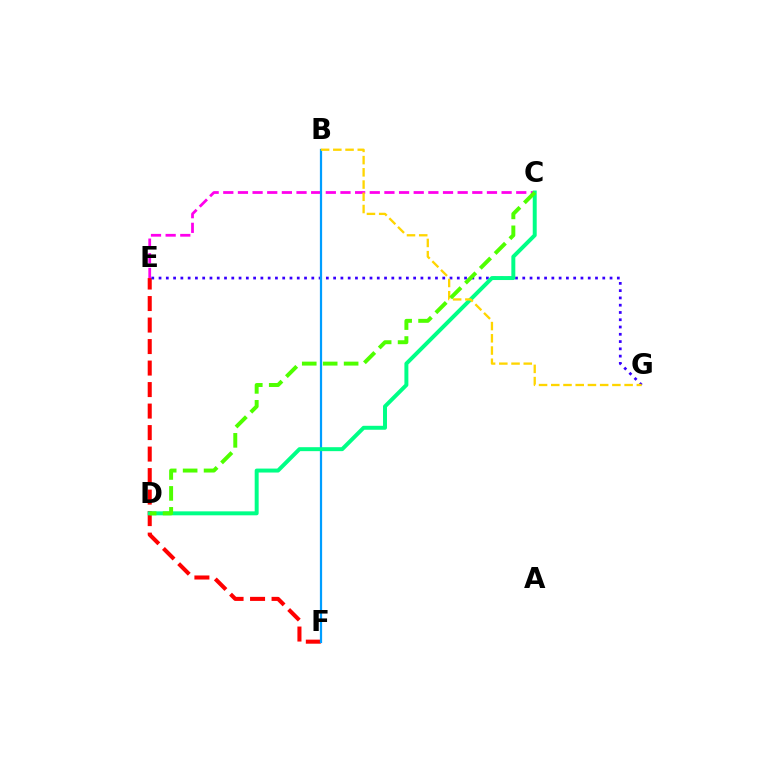{('E', 'F'): [{'color': '#ff0000', 'line_style': 'dashed', 'thickness': 2.92}], ('E', 'G'): [{'color': '#3700ff', 'line_style': 'dotted', 'thickness': 1.98}], ('C', 'E'): [{'color': '#ff00ed', 'line_style': 'dashed', 'thickness': 1.99}], ('B', 'F'): [{'color': '#009eff', 'line_style': 'solid', 'thickness': 1.6}], ('C', 'D'): [{'color': '#00ff86', 'line_style': 'solid', 'thickness': 2.85}, {'color': '#4fff00', 'line_style': 'dashed', 'thickness': 2.84}], ('B', 'G'): [{'color': '#ffd500', 'line_style': 'dashed', 'thickness': 1.66}]}